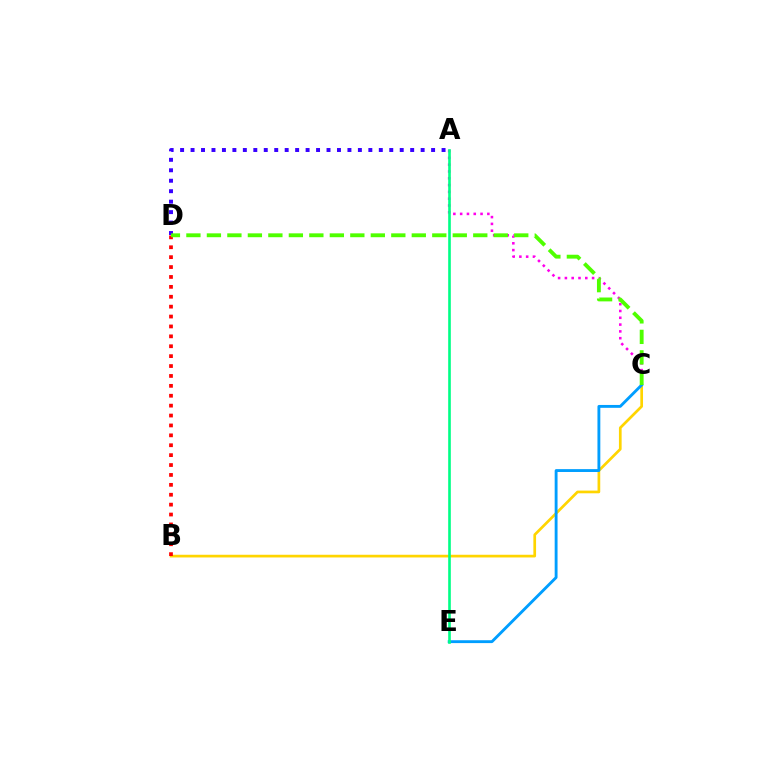{('B', 'C'): [{'color': '#ffd500', 'line_style': 'solid', 'thickness': 1.94}], ('C', 'E'): [{'color': '#009eff', 'line_style': 'solid', 'thickness': 2.06}], ('A', 'C'): [{'color': '#ff00ed', 'line_style': 'dotted', 'thickness': 1.85}], ('B', 'D'): [{'color': '#ff0000', 'line_style': 'dotted', 'thickness': 2.69}], ('A', 'D'): [{'color': '#3700ff', 'line_style': 'dotted', 'thickness': 2.84}], ('A', 'E'): [{'color': '#00ff86', 'line_style': 'solid', 'thickness': 1.9}], ('C', 'D'): [{'color': '#4fff00', 'line_style': 'dashed', 'thickness': 2.78}]}